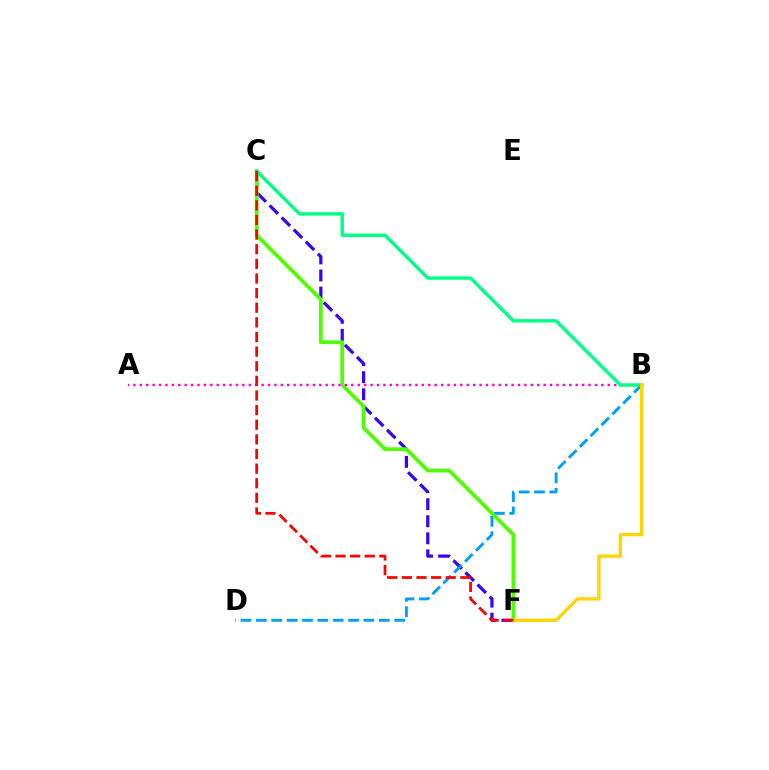{('C', 'F'): [{'color': '#3700ff', 'line_style': 'dashed', 'thickness': 2.32}, {'color': '#4fff00', 'line_style': 'solid', 'thickness': 2.7}, {'color': '#ff0000', 'line_style': 'dashed', 'thickness': 1.99}], ('B', 'D'): [{'color': '#009eff', 'line_style': 'dashed', 'thickness': 2.09}], ('A', 'B'): [{'color': '#ff00ed', 'line_style': 'dotted', 'thickness': 1.74}], ('B', 'C'): [{'color': '#00ff86', 'line_style': 'solid', 'thickness': 2.45}], ('B', 'F'): [{'color': '#ffd500', 'line_style': 'solid', 'thickness': 2.38}]}